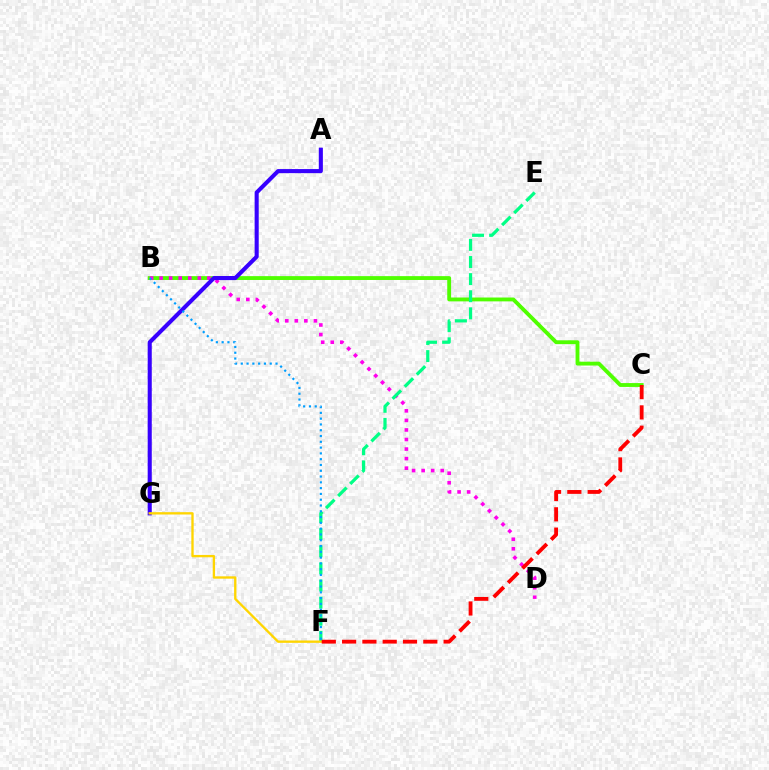{('B', 'C'): [{'color': '#4fff00', 'line_style': 'solid', 'thickness': 2.77}], ('B', 'D'): [{'color': '#ff00ed', 'line_style': 'dotted', 'thickness': 2.6}], ('E', 'F'): [{'color': '#00ff86', 'line_style': 'dashed', 'thickness': 2.32}], ('A', 'G'): [{'color': '#3700ff', 'line_style': 'solid', 'thickness': 2.94}], ('F', 'G'): [{'color': '#ffd500', 'line_style': 'solid', 'thickness': 1.69}], ('C', 'F'): [{'color': '#ff0000', 'line_style': 'dashed', 'thickness': 2.76}], ('B', 'F'): [{'color': '#009eff', 'line_style': 'dotted', 'thickness': 1.57}]}